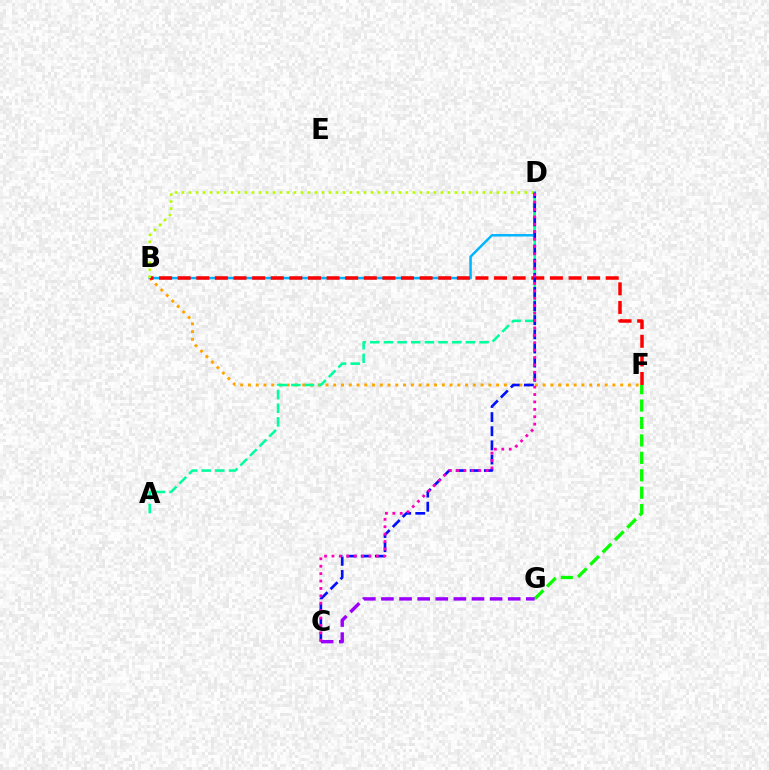{('B', 'D'): [{'color': '#00b5ff', 'line_style': 'solid', 'thickness': 1.79}, {'color': '#b3ff00', 'line_style': 'dotted', 'thickness': 1.9}], ('B', 'F'): [{'color': '#ffa500', 'line_style': 'dotted', 'thickness': 2.11}, {'color': '#ff0000', 'line_style': 'dashed', 'thickness': 2.53}], ('F', 'G'): [{'color': '#08ff00', 'line_style': 'dashed', 'thickness': 2.37}], ('A', 'D'): [{'color': '#00ff9d', 'line_style': 'dashed', 'thickness': 1.85}], ('C', 'D'): [{'color': '#0010ff', 'line_style': 'dashed', 'thickness': 1.92}, {'color': '#ff00bd', 'line_style': 'dotted', 'thickness': 2.01}], ('C', 'G'): [{'color': '#9b00ff', 'line_style': 'dashed', 'thickness': 2.46}]}